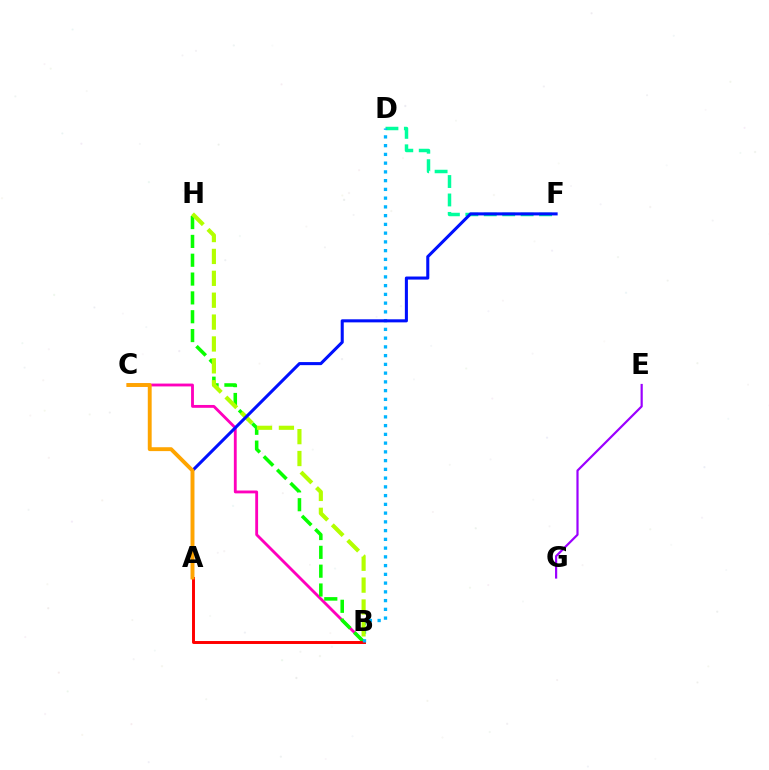{('D', 'F'): [{'color': '#00ff9d', 'line_style': 'dashed', 'thickness': 2.5}], ('B', 'C'): [{'color': '#ff00bd', 'line_style': 'solid', 'thickness': 2.05}], ('B', 'H'): [{'color': '#08ff00', 'line_style': 'dashed', 'thickness': 2.56}, {'color': '#b3ff00', 'line_style': 'dashed', 'thickness': 2.97}], ('A', 'B'): [{'color': '#ff0000', 'line_style': 'solid', 'thickness': 2.12}], ('B', 'D'): [{'color': '#00b5ff', 'line_style': 'dotted', 'thickness': 2.38}], ('A', 'F'): [{'color': '#0010ff', 'line_style': 'solid', 'thickness': 2.21}], ('E', 'G'): [{'color': '#9b00ff', 'line_style': 'solid', 'thickness': 1.58}], ('A', 'C'): [{'color': '#ffa500', 'line_style': 'solid', 'thickness': 2.8}]}